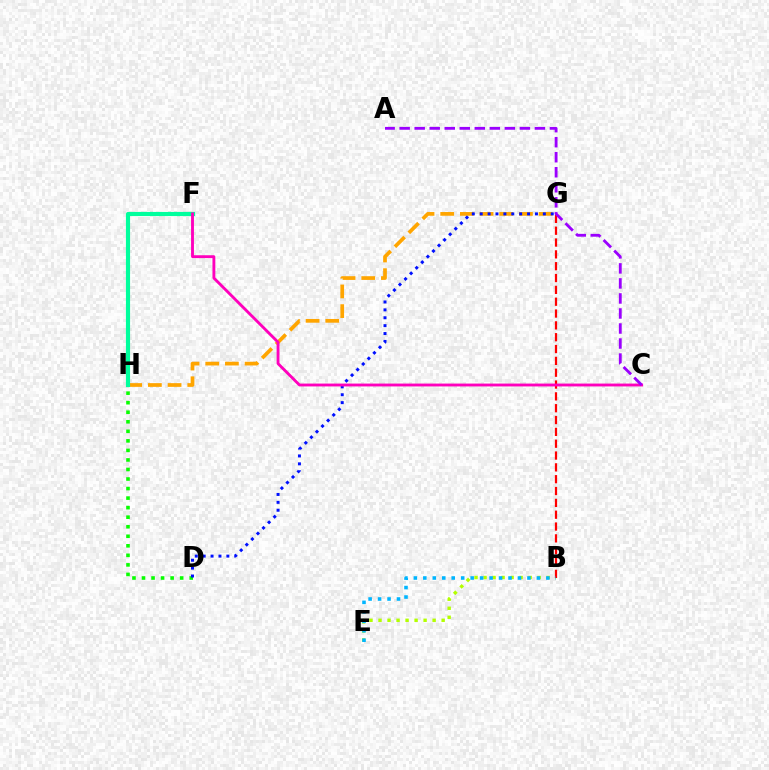{('G', 'H'): [{'color': '#ffa500', 'line_style': 'dashed', 'thickness': 2.67}], ('D', 'H'): [{'color': '#08ff00', 'line_style': 'dotted', 'thickness': 2.59}], ('B', 'E'): [{'color': '#b3ff00', 'line_style': 'dotted', 'thickness': 2.45}, {'color': '#00b5ff', 'line_style': 'dotted', 'thickness': 2.57}], ('D', 'G'): [{'color': '#0010ff', 'line_style': 'dotted', 'thickness': 2.14}], ('B', 'G'): [{'color': '#ff0000', 'line_style': 'dashed', 'thickness': 1.61}], ('F', 'H'): [{'color': '#00ff9d', 'line_style': 'solid', 'thickness': 2.98}], ('C', 'F'): [{'color': '#ff00bd', 'line_style': 'solid', 'thickness': 2.06}], ('A', 'C'): [{'color': '#9b00ff', 'line_style': 'dashed', 'thickness': 2.04}]}